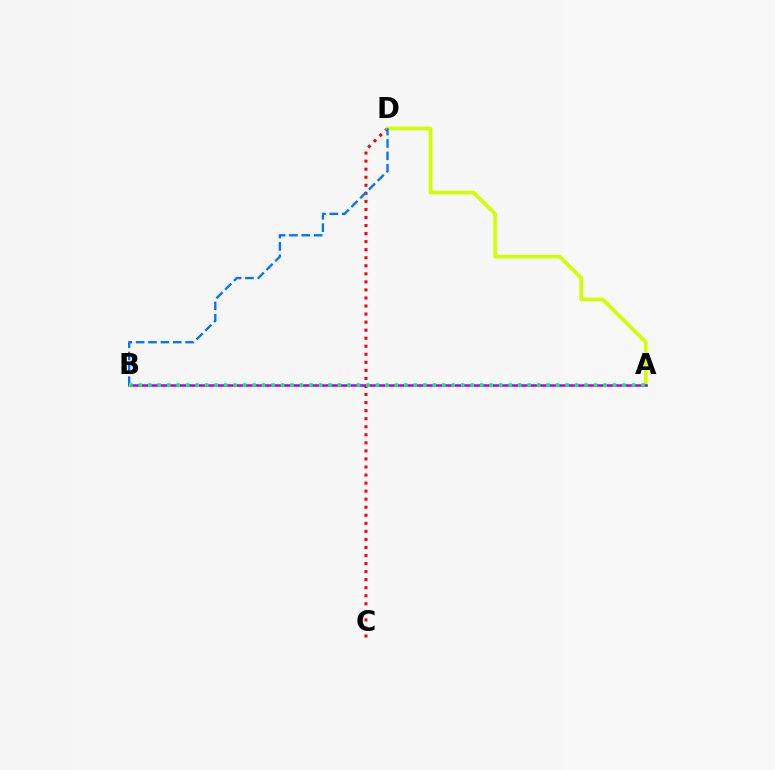{('C', 'D'): [{'color': '#ff0000', 'line_style': 'dotted', 'thickness': 2.19}], ('A', 'D'): [{'color': '#d1ff00', 'line_style': 'solid', 'thickness': 2.62}], ('B', 'D'): [{'color': '#0074ff', 'line_style': 'dashed', 'thickness': 1.68}], ('A', 'B'): [{'color': '#b900ff', 'line_style': 'solid', 'thickness': 1.85}, {'color': '#00ff5c', 'line_style': 'dotted', 'thickness': 2.58}]}